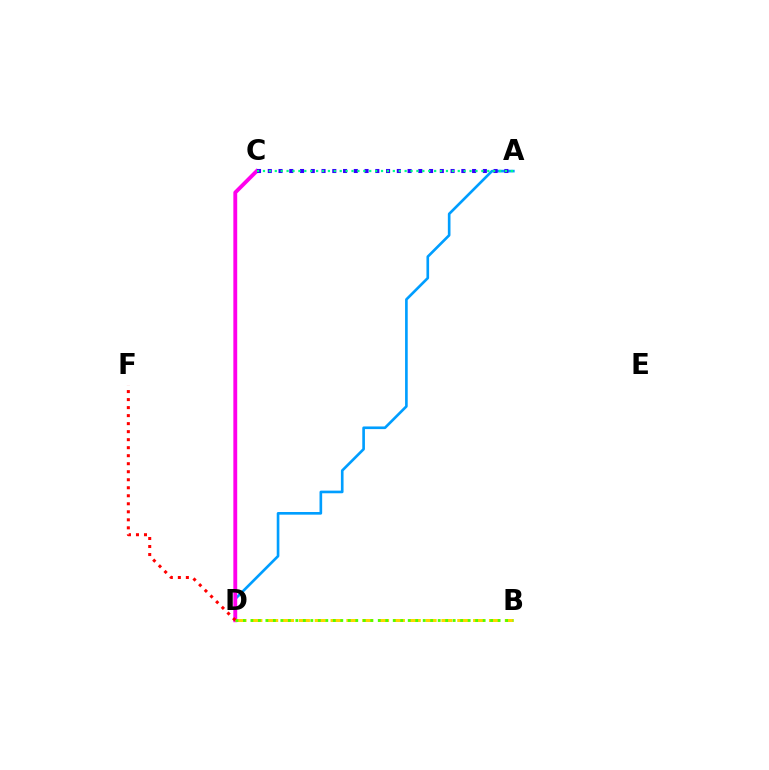{('A', 'D'): [{'color': '#009eff', 'line_style': 'solid', 'thickness': 1.91}], ('C', 'D'): [{'color': '#ff00ed', 'line_style': 'solid', 'thickness': 2.78}], ('B', 'D'): [{'color': '#ffd500', 'line_style': 'dashed', 'thickness': 2.15}, {'color': '#4fff00', 'line_style': 'dotted', 'thickness': 2.04}], ('A', 'C'): [{'color': '#3700ff', 'line_style': 'dotted', 'thickness': 2.92}, {'color': '#00ff86', 'line_style': 'dotted', 'thickness': 1.6}], ('D', 'F'): [{'color': '#ff0000', 'line_style': 'dotted', 'thickness': 2.18}]}